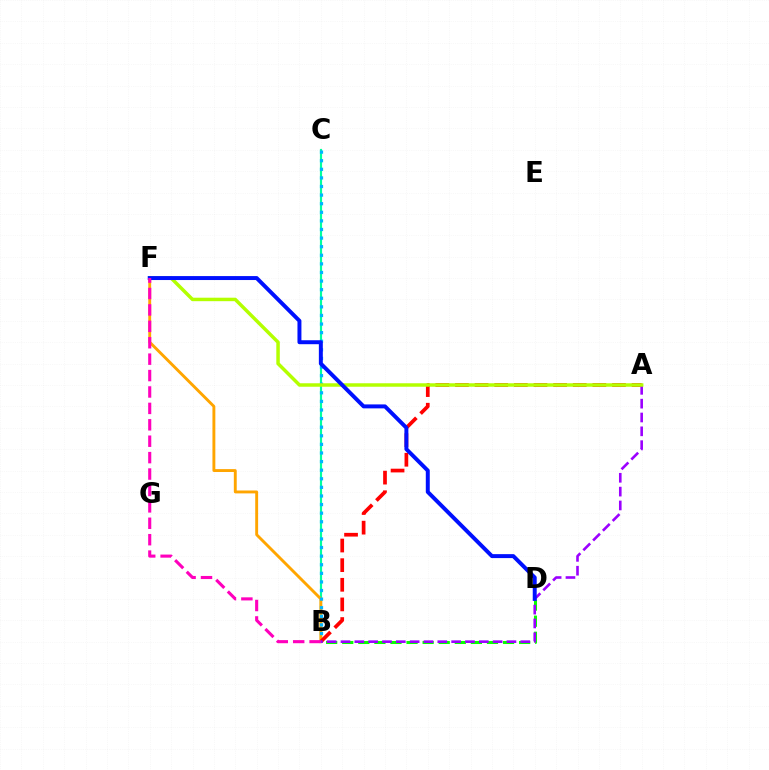{('B', 'D'): [{'color': '#08ff00', 'line_style': 'dashed', 'thickness': 2.18}], ('B', 'C'): [{'color': '#00ff9d', 'line_style': 'solid', 'thickness': 1.56}, {'color': '#00b5ff', 'line_style': 'dotted', 'thickness': 2.34}], ('B', 'F'): [{'color': '#ffa500', 'line_style': 'solid', 'thickness': 2.08}, {'color': '#ff00bd', 'line_style': 'dashed', 'thickness': 2.23}], ('A', 'B'): [{'color': '#ff0000', 'line_style': 'dashed', 'thickness': 2.67}, {'color': '#9b00ff', 'line_style': 'dashed', 'thickness': 1.88}], ('A', 'F'): [{'color': '#b3ff00', 'line_style': 'solid', 'thickness': 2.51}], ('D', 'F'): [{'color': '#0010ff', 'line_style': 'solid', 'thickness': 2.85}]}